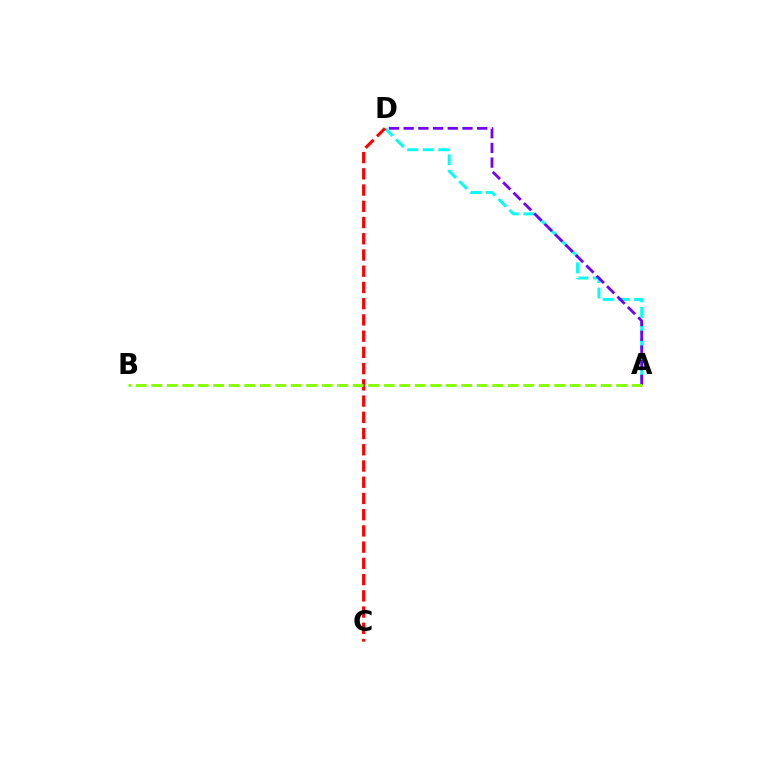{('A', 'D'): [{'color': '#00fff6', 'line_style': 'dashed', 'thickness': 2.11}, {'color': '#7200ff', 'line_style': 'dashed', 'thickness': 2.0}], ('C', 'D'): [{'color': '#ff0000', 'line_style': 'dashed', 'thickness': 2.21}], ('A', 'B'): [{'color': '#84ff00', 'line_style': 'dashed', 'thickness': 2.11}]}